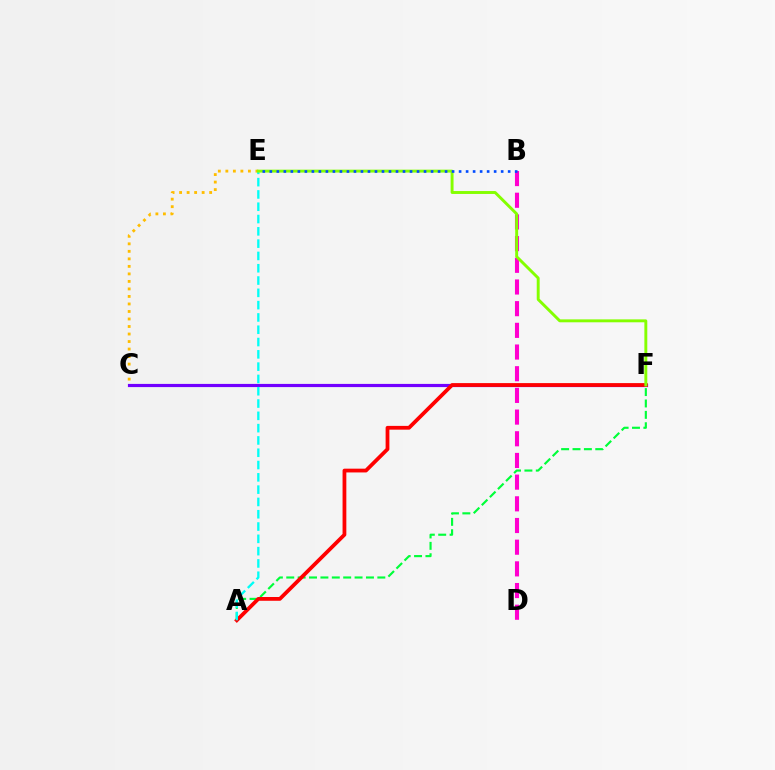{('B', 'D'): [{'color': '#ff00cf', 'line_style': 'dashed', 'thickness': 2.95}], ('C', 'E'): [{'color': '#ffbd00', 'line_style': 'dotted', 'thickness': 2.04}], ('C', 'F'): [{'color': '#7200ff', 'line_style': 'solid', 'thickness': 2.29}], ('A', 'F'): [{'color': '#00ff39', 'line_style': 'dashed', 'thickness': 1.55}, {'color': '#ff0000', 'line_style': 'solid', 'thickness': 2.72}], ('A', 'E'): [{'color': '#00fff6', 'line_style': 'dashed', 'thickness': 1.67}], ('E', 'F'): [{'color': '#84ff00', 'line_style': 'solid', 'thickness': 2.1}], ('B', 'E'): [{'color': '#004bff', 'line_style': 'dotted', 'thickness': 1.9}]}